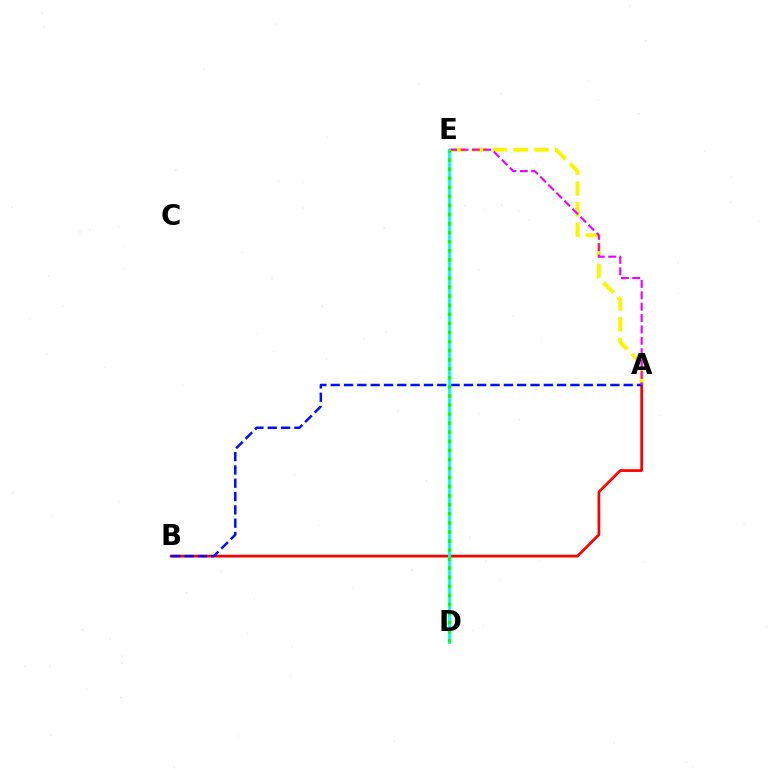{('A', 'E'): [{'color': '#fcf500', 'line_style': 'dashed', 'thickness': 2.82}, {'color': '#ee00ff', 'line_style': 'dashed', 'thickness': 1.54}], ('A', 'B'): [{'color': '#ff0000', 'line_style': 'solid', 'thickness': 1.97}, {'color': '#0010ff', 'line_style': 'dashed', 'thickness': 1.81}], ('D', 'E'): [{'color': '#00fff6', 'line_style': 'solid', 'thickness': 2.08}, {'color': '#08ff00', 'line_style': 'dotted', 'thickness': 2.46}]}